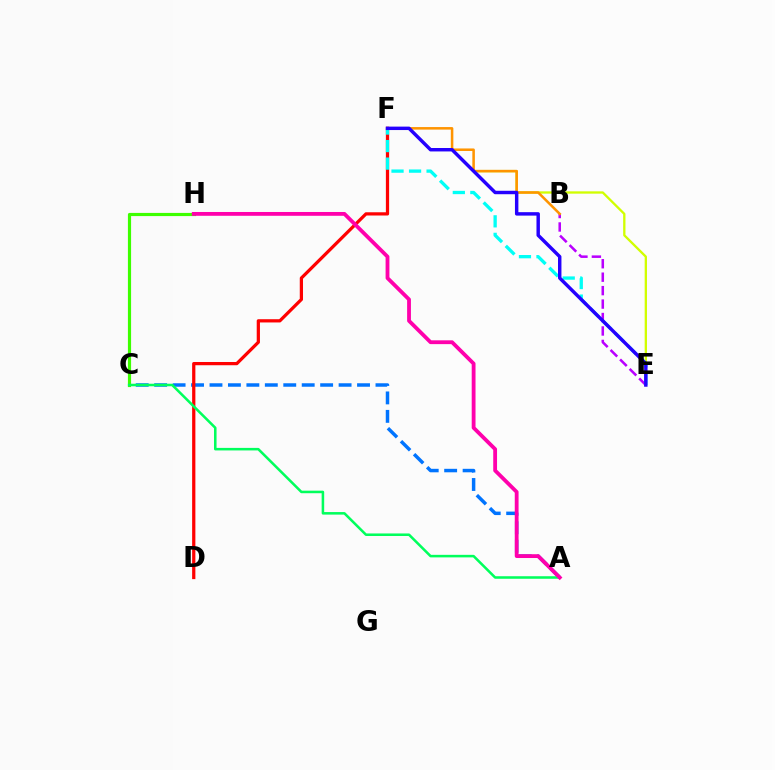{('A', 'C'): [{'color': '#0074ff', 'line_style': 'dashed', 'thickness': 2.51}, {'color': '#00ff5c', 'line_style': 'solid', 'thickness': 1.83}], ('E', 'F'): [{'color': '#d1ff00', 'line_style': 'solid', 'thickness': 1.67}, {'color': '#00fff6', 'line_style': 'dashed', 'thickness': 2.38}, {'color': '#2500ff', 'line_style': 'solid', 'thickness': 2.48}], ('C', 'H'): [{'color': '#3dff00', 'line_style': 'solid', 'thickness': 2.28}], ('D', 'F'): [{'color': '#ff0000', 'line_style': 'solid', 'thickness': 2.33}], ('B', 'E'): [{'color': '#b900ff', 'line_style': 'dashed', 'thickness': 1.83}], ('B', 'F'): [{'color': '#ff9400', 'line_style': 'solid', 'thickness': 1.82}], ('A', 'H'): [{'color': '#ff00ac', 'line_style': 'solid', 'thickness': 2.74}]}